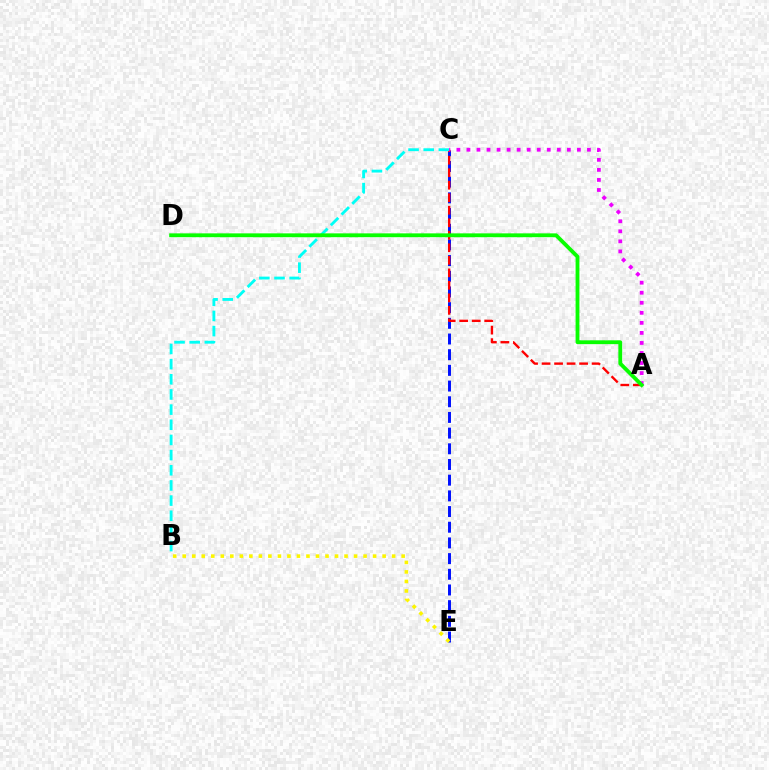{('C', 'E'): [{'color': '#0010ff', 'line_style': 'dashed', 'thickness': 2.13}], ('A', 'C'): [{'color': '#ff0000', 'line_style': 'dashed', 'thickness': 1.7}, {'color': '#ee00ff', 'line_style': 'dotted', 'thickness': 2.73}], ('B', 'E'): [{'color': '#fcf500', 'line_style': 'dotted', 'thickness': 2.59}], ('B', 'C'): [{'color': '#00fff6', 'line_style': 'dashed', 'thickness': 2.06}], ('A', 'D'): [{'color': '#08ff00', 'line_style': 'solid', 'thickness': 2.76}]}